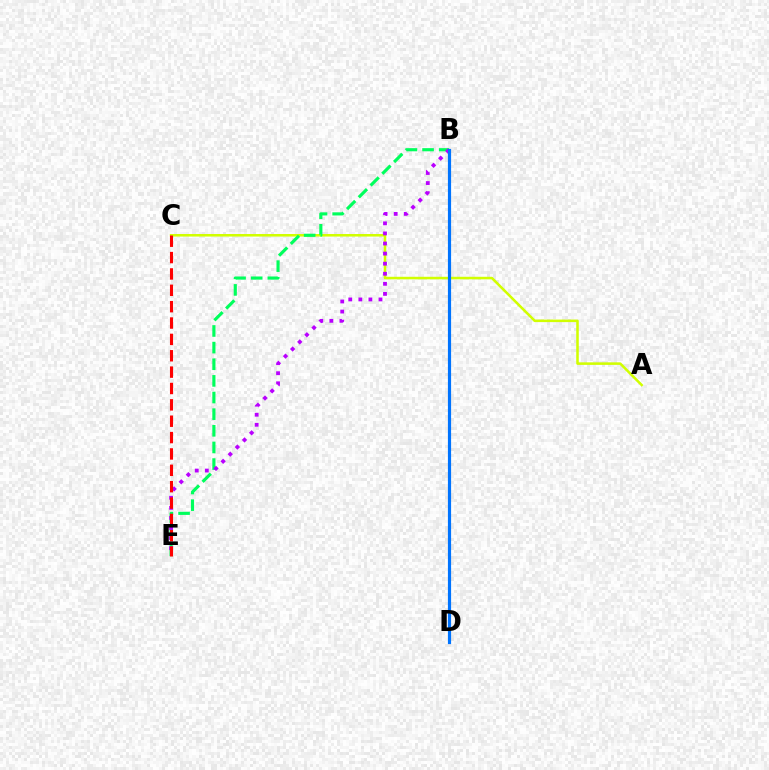{('A', 'C'): [{'color': '#d1ff00', 'line_style': 'solid', 'thickness': 1.83}], ('B', 'E'): [{'color': '#00ff5c', 'line_style': 'dashed', 'thickness': 2.26}, {'color': '#b900ff', 'line_style': 'dotted', 'thickness': 2.74}], ('B', 'D'): [{'color': '#0074ff', 'line_style': 'solid', 'thickness': 2.29}], ('C', 'E'): [{'color': '#ff0000', 'line_style': 'dashed', 'thickness': 2.22}]}